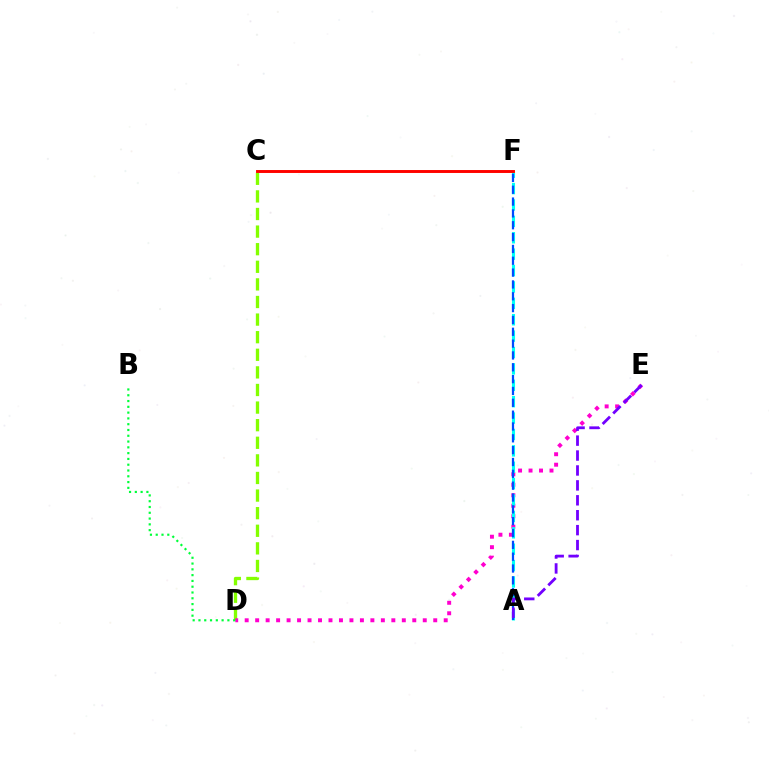{('C', 'D'): [{'color': '#84ff00', 'line_style': 'dashed', 'thickness': 2.39}], ('D', 'E'): [{'color': '#ff00cf', 'line_style': 'dotted', 'thickness': 2.85}], ('A', 'F'): [{'color': '#00fff6', 'line_style': 'dashed', 'thickness': 2.23}, {'color': '#004bff', 'line_style': 'dashed', 'thickness': 1.61}], ('C', 'F'): [{'color': '#ffbd00', 'line_style': 'solid', 'thickness': 1.81}, {'color': '#ff0000', 'line_style': 'solid', 'thickness': 2.08}], ('B', 'D'): [{'color': '#00ff39', 'line_style': 'dotted', 'thickness': 1.57}], ('A', 'E'): [{'color': '#7200ff', 'line_style': 'dashed', 'thickness': 2.03}]}